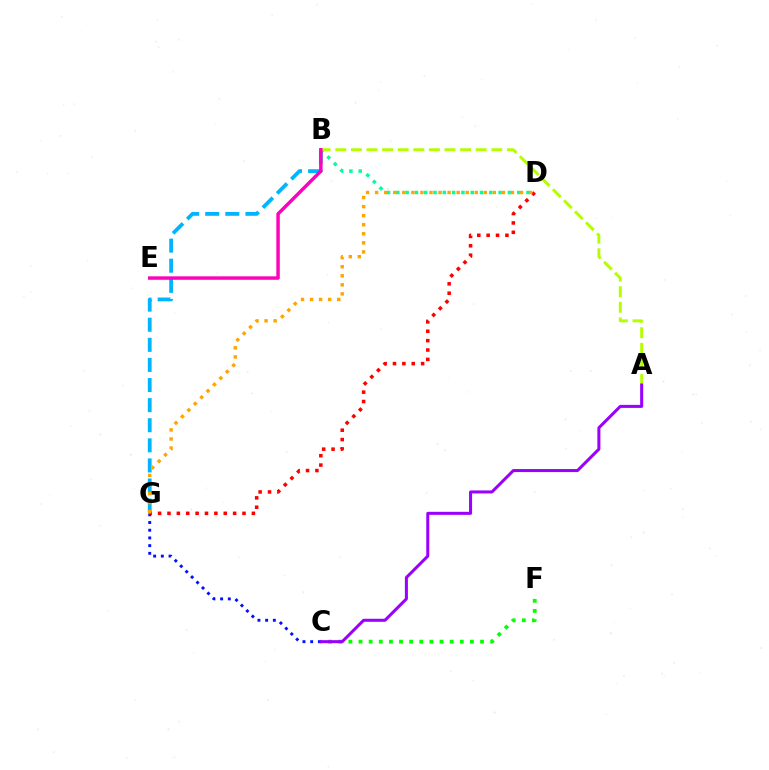{('B', 'D'): [{'color': '#00ff9d', 'line_style': 'dotted', 'thickness': 2.53}], ('B', 'G'): [{'color': '#00b5ff', 'line_style': 'dashed', 'thickness': 2.73}], ('C', 'F'): [{'color': '#08ff00', 'line_style': 'dotted', 'thickness': 2.75}], ('C', 'G'): [{'color': '#0010ff', 'line_style': 'dotted', 'thickness': 2.09}], ('D', 'G'): [{'color': '#ff0000', 'line_style': 'dotted', 'thickness': 2.55}, {'color': '#ffa500', 'line_style': 'dotted', 'thickness': 2.46}], ('A', 'B'): [{'color': '#b3ff00', 'line_style': 'dashed', 'thickness': 2.12}], ('A', 'C'): [{'color': '#9b00ff', 'line_style': 'solid', 'thickness': 2.18}], ('B', 'E'): [{'color': '#ff00bd', 'line_style': 'solid', 'thickness': 2.48}]}